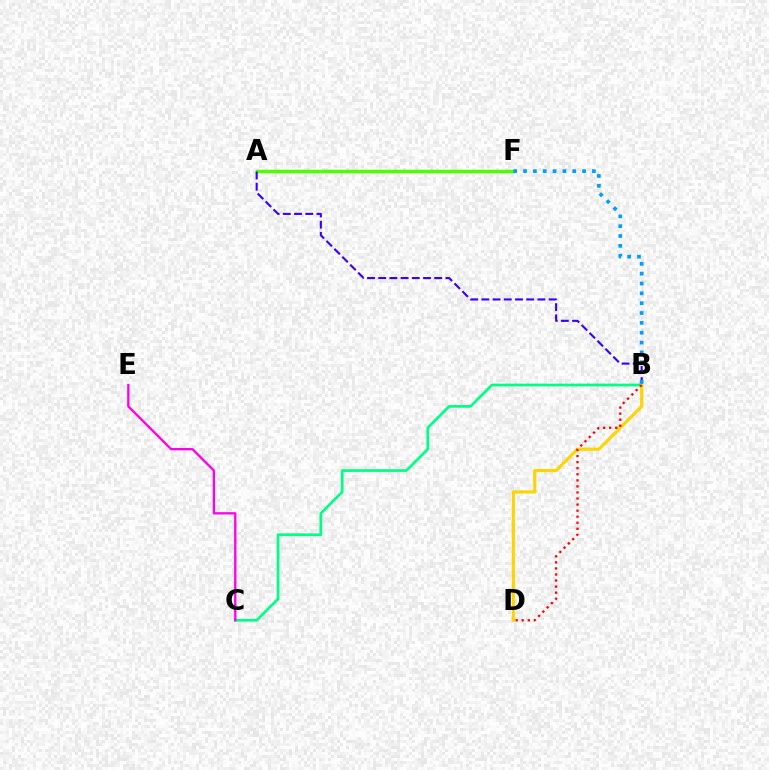{('A', 'F'): [{'color': '#4fff00', 'line_style': 'solid', 'thickness': 2.52}], ('A', 'B'): [{'color': '#3700ff', 'line_style': 'dashed', 'thickness': 1.52}], ('B', 'C'): [{'color': '#00ff86', 'line_style': 'solid', 'thickness': 1.95}], ('B', 'D'): [{'color': '#ffd500', 'line_style': 'solid', 'thickness': 2.26}, {'color': '#ff0000', 'line_style': 'dotted', 'thickness': 1.65}], ('B', 'F'): [{'color': '#009eff', 'line_style': 'dotted', 'thickness': 2.67}], ('C', 'E'): [{'color': '#ff00ed', 'line_style': 'solid', 'thickness': 1.68}]}